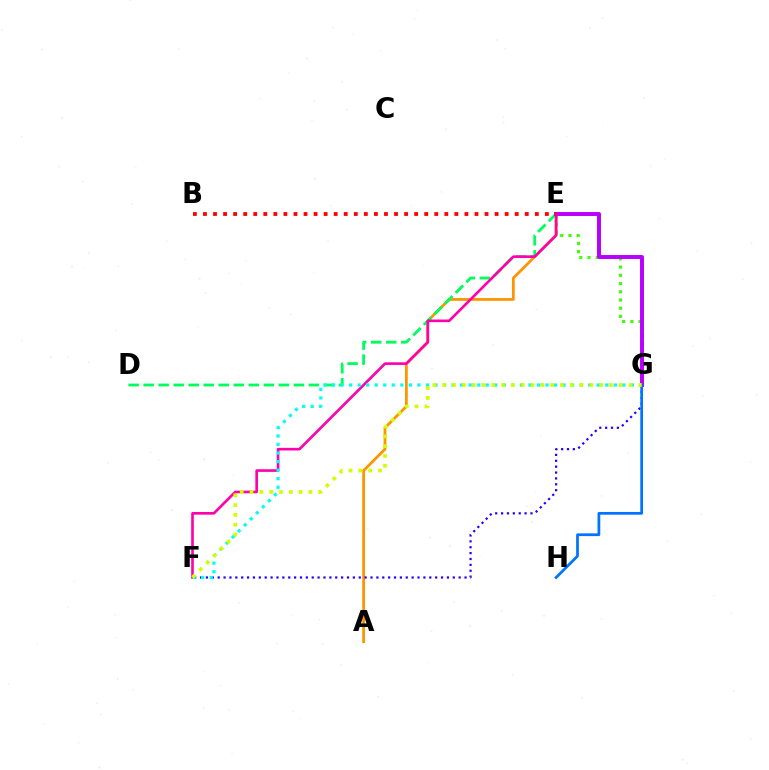{('E', 'G'): [{'color': '#3dff00', 'line_style': 'dotted', 'thickness': 2.23}, {'color': '#b900ff', 'line_style': 'solid', 'thickness': 2.84}], ('A', 'E'): [{'color': '#ff9400', 'line_style': 'solid', 'thickness': 1.99}], ('F', 'G'): [{'color': '#2500ff', 'line_style': 'dotted', 'thickness': 1.6}, {'color': '#00fff6', 'line_style': 'dotted', 'thickness': 2.32}, {'color': '#d1ff00', 'line_style': 'dotted', 'thickness': 2.66}], ('D', 'E'): [{'color': '#00ff5c', 'line_style': 'dashed', 'thickness': 2.04}], ('E', 'F'): [{'color': '#ff00ac', 'line_style': 'solid', 'thickness': 1.9}], ('G', 'H'): [{'color': '#0074ff', 'line_style': 'solid', 'thickness': 1.98}], ('B', 'E'): [{'color': '#ff0000', 'line_style': 'dotted', 'thickness': 2.73}]}